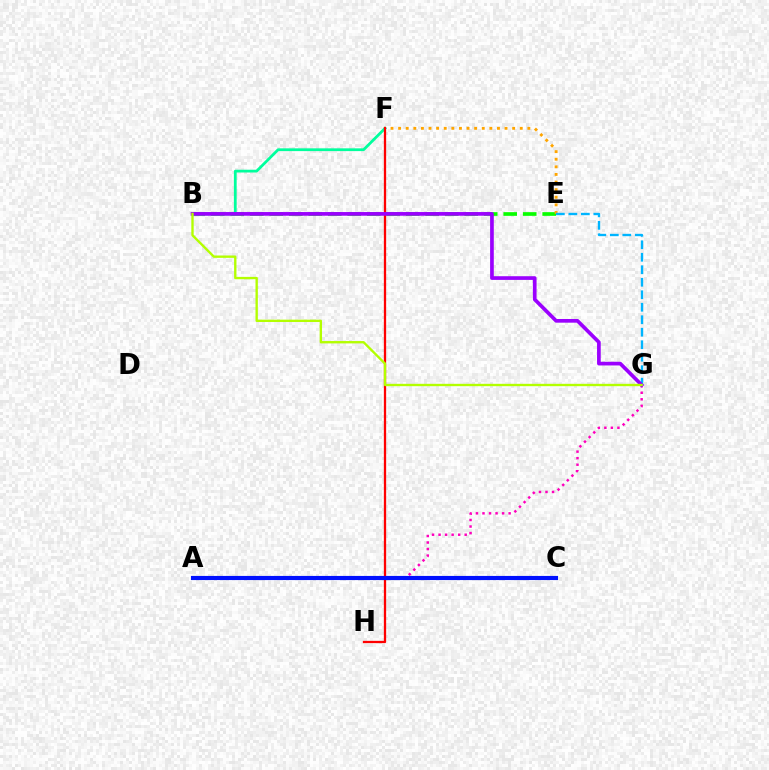{('B', 'E'): [{'color': '#08ff00', 'line_style': 'dashed', 'thickness': 2.65}], ('E', 'F'): [{'color': '#ffa500', 'line_style': 'dotted', 'thickness': 2.07}], ('A', 'G'): [{'color': '#ff00bd', 'line_style': 'dotted', 'thickness': 1.77}], ('B', 'F'): [{'color': '#00ff9d', 'line_style': 'solid', 'thickness': 2.0}], ('E', 'G'): [{'color': '#00b5ff', 'line_style': 'dashed', 'thickness': 1.7}], ('F', 'H'): [{'color': '#ff0000', 'line_style': 'solid', 'thickness': 1.65}], ('A', 'C'): [{'color': '#0010ff', 'line_style': 'solid', 'thickness': 2.98}], ('B', 'G'): [{'color': '#9b00ff', 'line_style': 'solid', 'thickness': 2.65}, {'color': '#b3ff00', 'line_style': 'solid', 'thickness': 1.7}]}